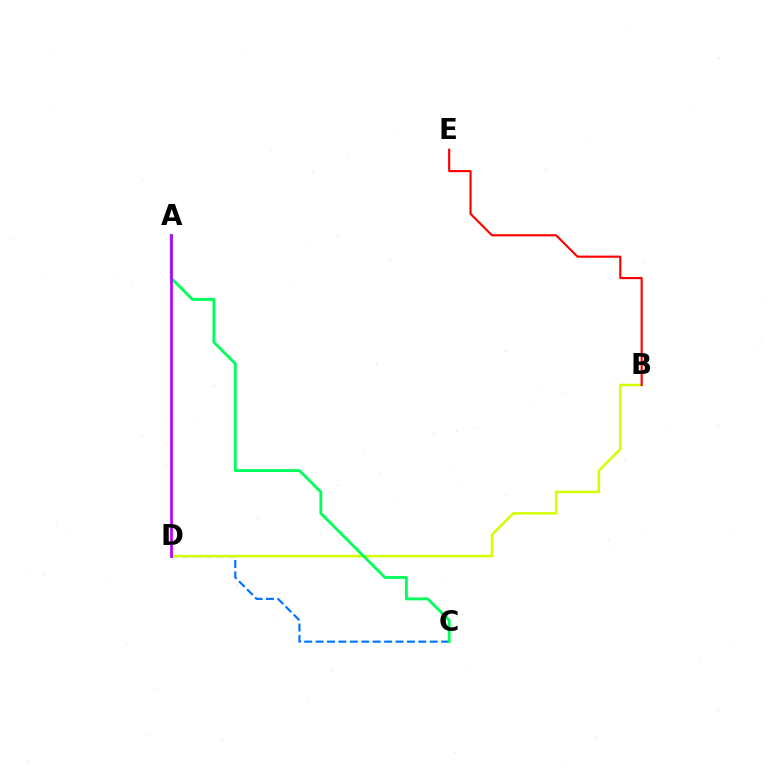{('C', 'D'): [{'color': '#0074ff', 'line_style': 'dashed', 'thickness': 1.55}], ('B', 'D'): [{'color': '#d1ff00', 'line_style': 'solid', 'thickness': 1.79}], ('A', 'C'): [{'color': '#00ff5c', 'line_style': 'solid', 'thickness': 2.06}], ('A', 'D'): [{'color': '#b900ff', 'line_style': 'solid', 'thickness': 1.96}], ('B', 'E'): [{'color': '#ff0000', 'line_style': 'solid', 'thickness': 1.54}]}